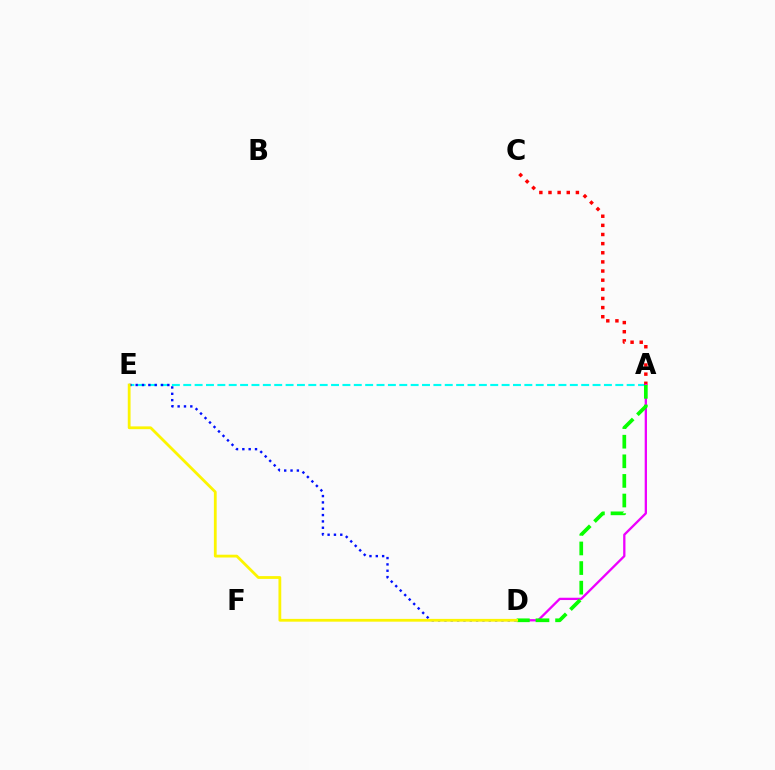{('A', 'E'): [{'color': '#00fff6', 'line_style': 'dashed', 'thickness': 1.54}], ('A', 'C'): [{'color': '#ff0000', 'line_style': 'dotted', 'thickness': 2.48}], ('A', 'D'): [{'color': '#ee00ff', 'line_style': 'solid', 'thickness': 1.66}, {'color': '#08ff00', 'line_style': 'dashed', 'thickness': 2.66}], ('D', 'E'): [{'color': '#0010ff', 'line_style': 'dotted', 'thickness': 1.72}, {'color': '#fcf500', 'line_style': 'solid', 'thickness': 2.01}]}